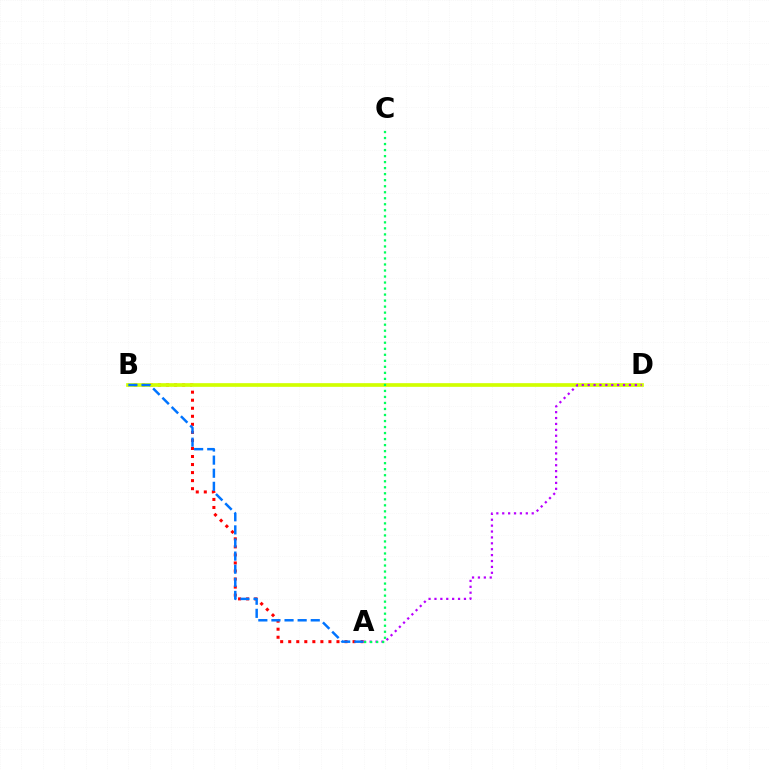{('A', 'B'): [{'color': '#ff0000', 'line_style': 'dotted', 'thickness': 2.18}, {'color': '#0074ff', 'line_style': 'dashed', 'thickness': 1.78}], ('B', 'D'): [{'color': '#d1ff00', 'line_style': 'solid', 'thickness': 2.65}], ('A', 'D'): [{'color': '#b900ff', 'line_style': 'dotted', 'thickness': 1.6}], ('A', 'C'): [{'color': '#00ff5c', 'line_style': 'dotted', 'thickness': 1.64}]}